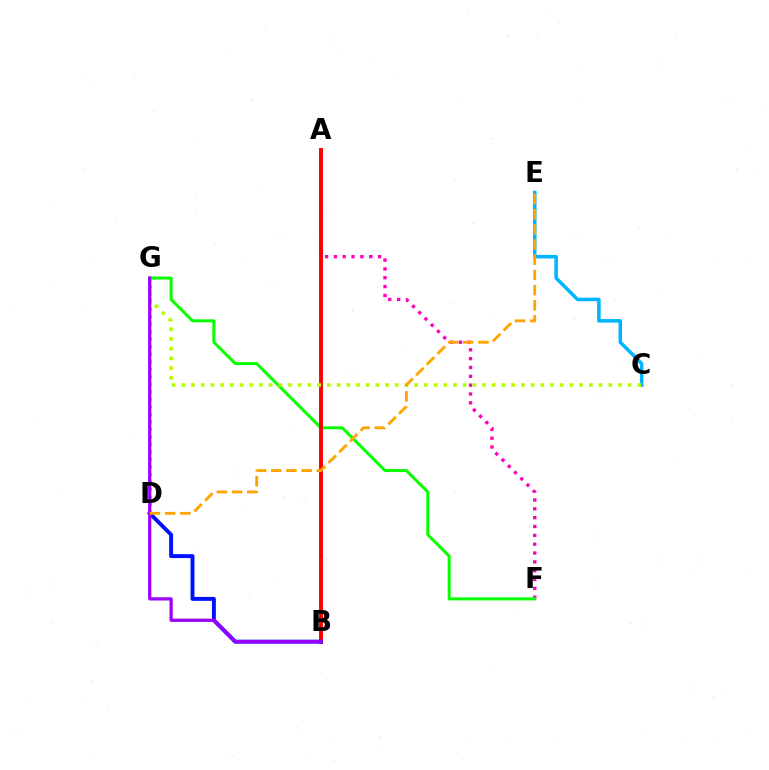{('C', 'E'): [{'color': '#00b5ff', 'line_style': 'solid', 'thickness': 2.55}], ('A', 'F'): [{'color': '#ff00bd', 'line_style': 'dotted', 'thickness': 2.4}], ('F', 'G'): [{'color': '#08ff00', 'line_style': 'solid', 'thickness': 2.17}], ('A', 'B'): [{'color': '#ff0000', 'line_style': 'solid', 'thickness': 2.83}], ('B', 'D'): [{'color': '#0010ff', 'line_style': 'solid', 'thickness': 2.83}], ('D', 'G'): [{'color': '#00ff9d', 'line_style': 'dotted', 'thickness': 2.04}], ('C', 'G'): [{'color': '#b3ff00', 'line_style': 'dotted', 'thickness': 2.64}], ('B', 'G'): [{'color': '#9b00ff', 'line_style': 'solid', 'thickness': 2.34}], ('D', 'E'): [{'color': '#ffa500', 'line_style': 'dashed', 'thickness': 2.06}]}